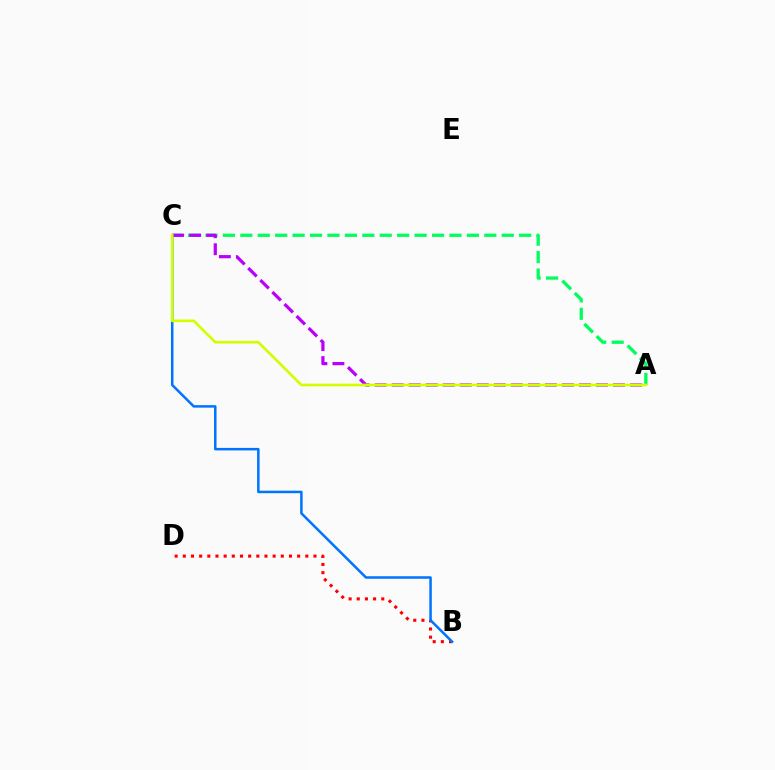{('A', 'C'): [{'color': '#00ff5c', 'line_style': 'dashed', 'thickness': 2.37}, {'color': '#b900ff', 'line_style': 'dashed', 'thickness': 2.31}, {'color': '#d1ff00', 'line_style': 'solid', 'thickness': 1.92}], ('B', 'D'): [{'color': '#ff0000', 'line_style': 'dotted', 'thickness': 2.22}], ('B', 'C'): [{'color': '#0074ff', 'line_style': 'solid', 'thickness': 1.81}]}